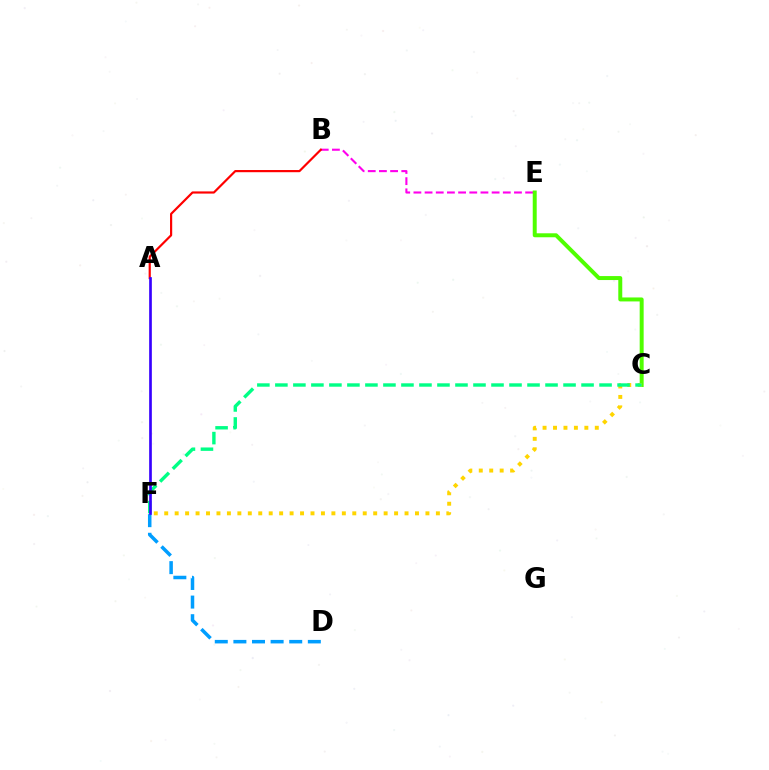{('B', 'E'): [{'color': '#ff00ed', 'line_style': 'dashed', 'thickness': 1.52}], ('C', 'E'): [{'color': '#4fff00', 'line_style': 'solid', 'thickness': 2.86}], ('A', 'B'): [{'color': '#ff0000', 'line_style': 'solid', 'thickness': 1.57}], ('C', 'F'): [{'color': '#ffd500', 'line_style': 'dotted', 'thickness': 2.84}, {'color': '#00ff86', 'line_style': 'dashed', 'thickness': 2.45}], ('D', 'F'): [{'color': '#009eff', 'line_style': 'dashed', 'thickness': 2.53}], ('A', 'F'): [{'color': '#3700ff', 'line_style': 'solid', 'thickness': 1.93}]}